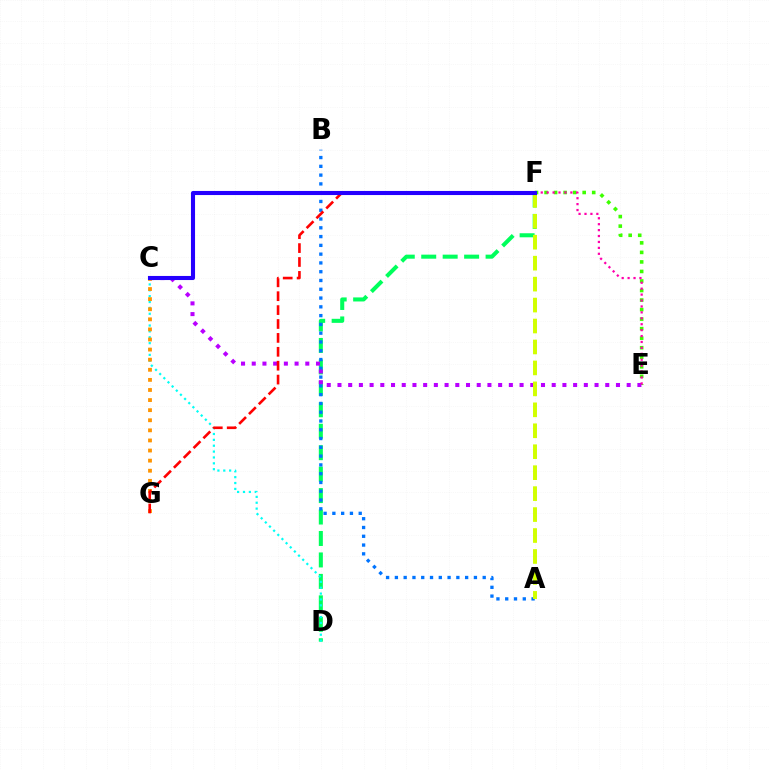{('D', 'F'): [{'color': '#00ff5c', 'line_style': 'dashed', 'thickness': 2.91}], ('C', 'D'): [{'color': '#00fff6', 'line_style': 'dotted', 'thickness': 1.6}], ('E', 'F'): [{'color': '#3dff00', 'line_style': 'dotted', 'thickness': 2.59}, {'color': '#ff00ac', 'line_style': 'dotted', 'thickness': 1.61}], ('C', 'G'): [{'color': '#ff9400', 'line_style': 'dotted', 'thickness': 2.74}], ('A', 'B'): [{'color': '#0074ff', 'line_style': 'dotted', 'thickness': 2.39}], ('C', 'E'): [{'color': '#b900ff', 'line_style': 'dotted', 'thickness': 2.91}], ('F', 'G'): [{'color': '#ff0000', 'line_style': 'dashed', 'thickness': 1.89}], ('A', 'F'): [{'color': '#d1ff00', 'line_style': 'dashed', 'thickness': 2.85}], ('C', 'F'): [{'color': '#2500ff', 'line_style': 'solid', 'thickness': 2.94}]}